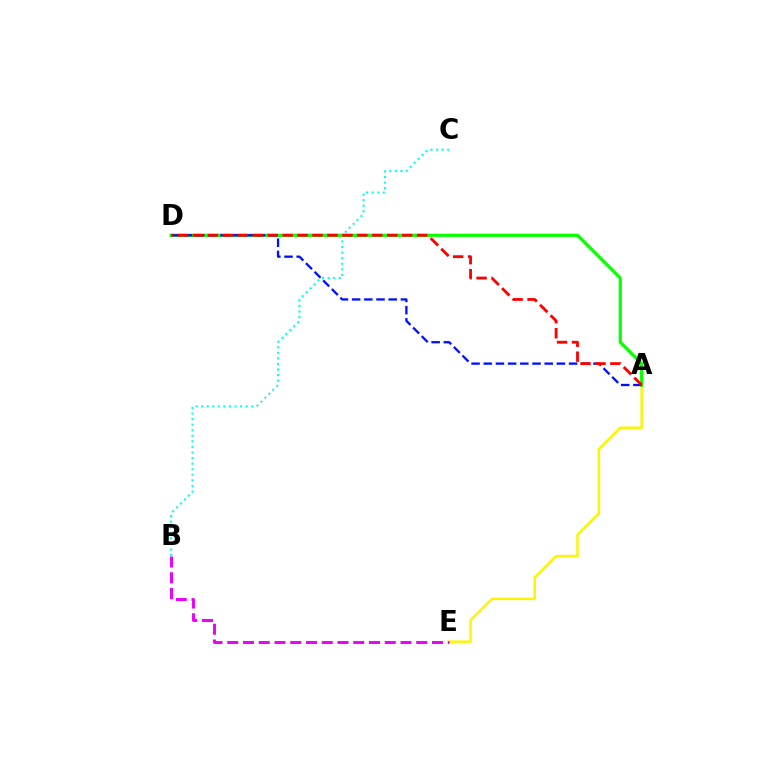{('A', 'E'): [{'color': '#fcf500', 'line_style': 'solid', 'thickness': 1.77}], ('B', 'E'): [{'color': '#ee00ff', 'line_style': 'dashed', 'thickness': 2.14}], ('B', 'C'): [{'color': '#00fff6', 'line_style': 'dotted', 'thickness': 1.51}], ('A', 'D'): [{'color': '#08ff00', 'line_style': 'solid', 'thickness': 2.3}, {'color': '#0010ff', 'line_style': 'dashed', 'thickness': 1.66}, {'color': '#ff0000', 'line_style': 'dashed', 'thickness': 2.03}]}